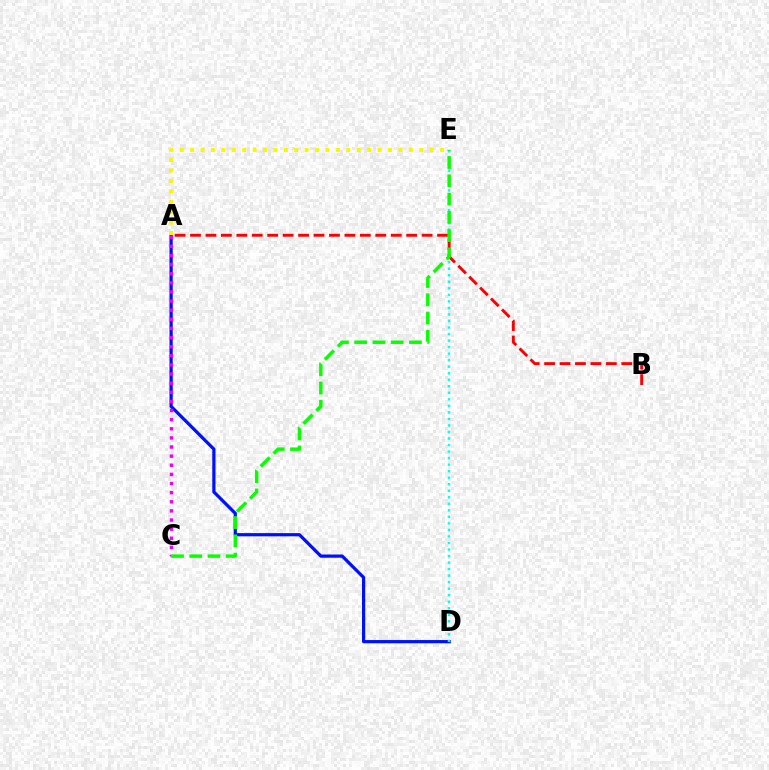{('A', 'D'): [{'color': '#0010ff', 'line_style': 'solid', 'thickness': 2.32}], ('A', 'C'): [{'color': '#ee00ff', 'line_style': 'dotted', 'thickness': 2.48}], ('D', 'E'): [{'color': '#00fff6', 'line_style': 'dotted', 'thickness': 1.77}], ('A', 'B'): [{'color': '#ff0000', 'line_style': 'dashed', 'thickness': 2.1}], ('C', 'E'): [{'color': '#08ff00', 'line_style': 'dashed', 'thickness': 2.48}], ('A', 'E'): [{'color': '#fcf500', 'line_style': 'dotted', 'thickness': 2.83}]}